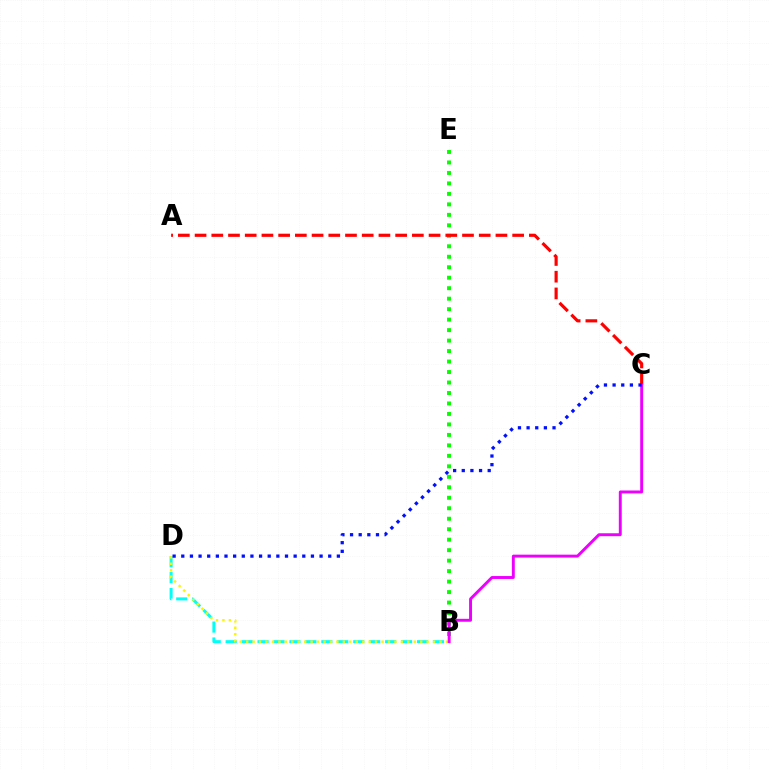{('B', 'E'): [{'color': '#08ff00', 'line_style': 'dotted', 'thickness': 2.85}], ('B', 'D'): [{'color': '#00fff6', 'line_style': 'dashed', 'thickness': 2.17}, {'color': '#fcf500', 'line_style': 'dotted', 'thickness': 1.75}], ('A', 'C'): [{'color': '#ff0000', 'line_style': 'dashed', 'thickness': 2.27}], ('B', 'C'): [{'color': '#ee00ff', 'line_style': 'solid', 'thickness': 2.1}], ('C', 'D'): [{'color': '#0010ff', 'line_style': 'dotted', 'thickness': 2.35}]}